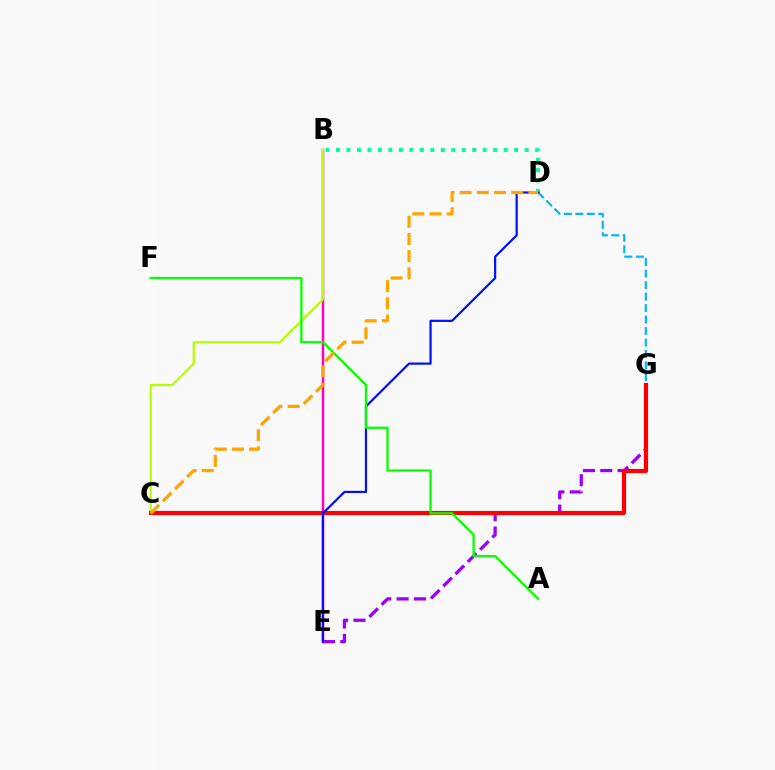{('B', 'D'): [{'color': '#00ff9d', 'line_style': 'dotted', 'thickness': 2.85}], ('E', 'G'): [{'color': '#9b00ff', 'line_style': 'dashed', 'thickness': 2.35}], ('D', 'G'): [{'color': '#00b5ff', 'line_style': 'dashed', 'thickness': 1.56}], ('B', 'E'): [{'color': '#ff00bd', 'line_style': 'solid', 'thickness': 1.78}], ('B', 'C'): [{'color': '#b3ff00', 'line_style': 'solid', 'thickness': 1.59}], ('C', 'G'): [{'color': '#ff0000', 'line_style': 'solid', 'thickness': 2.99}], ('D', 'E'): [{'color': '#0010ff', 'line_style': 'solid', 'thickness': 1.6}], ('A', 'F'): [{'color': '#08ff00', 'line_style': 'solid', 'thickness': 1.66}], ('C', 'D'): [{'color': '#ffa500', 'line_style': 'dashed', 'thickness': 2.33}]}